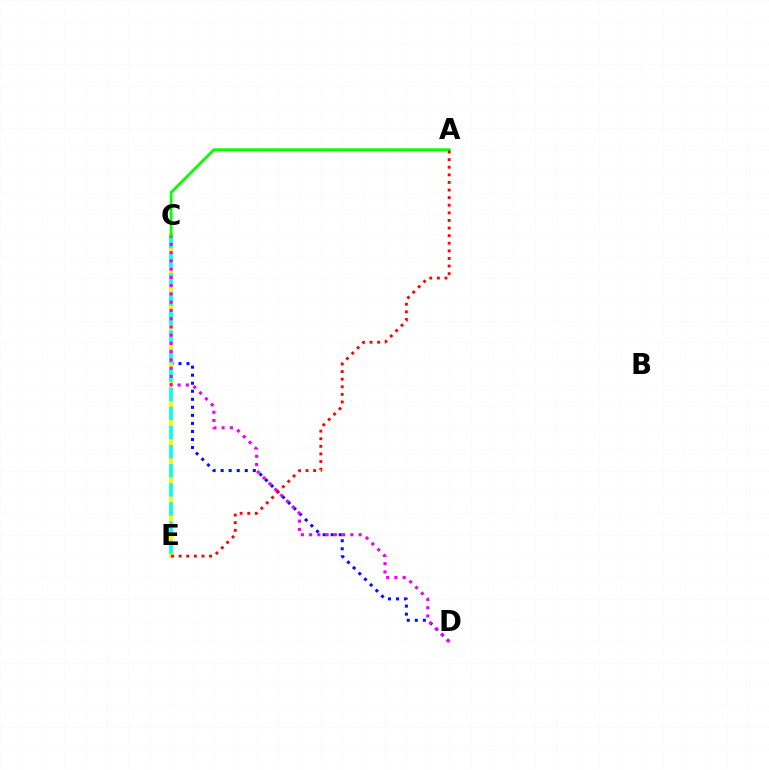{('C', 'D'): [{'color': '#0010ff', 'line_style': 'dotted', 'thickness': 2.18}, {'color': '#ee00ff', 'line_style': 'dotted', 'thickness': 2.24}], ('C', 'E'): [{'color': '#fcf500', 'line_style': 'solid', 'thickness': 2.74}, {'color': '#00fff6', 'line_style': 'dashed', 'thickness': 2.59}], ('A', 'C'): [{'color': '#08ff00', 'line_style': 'solid', 'thickness': 2.02}], ('A', 'E'): [{'color': '#ff0000', 'line_style': 'dotted', 'thickness': 2.07}]}